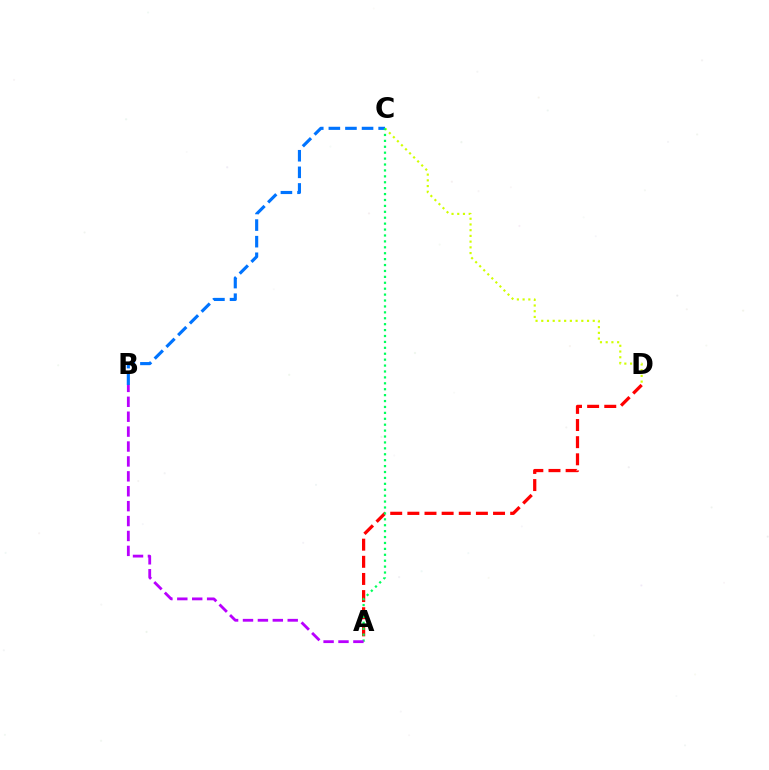{('B', 'C'): [{'color': '#0074ff', 'line_style': 'dashed', 'thickness': 2.25}], ('C', 'D'): [{'color': '#d1ff00', 'line_style': 'dotted', 'thickness': 1.55}], ('A', 'D'): [{'color': '#ff0000', 'line_style': 'dashed', 'thickness': 2.33}], ('A', 'C'): [{'color': '#00ff5c', 'line_style': 'dotted', 'thickness': 1.61}], ('A', 'B'): [{'color': '#b900ff', 'line_style': 'dashed', 'thickness': 2.03}]}